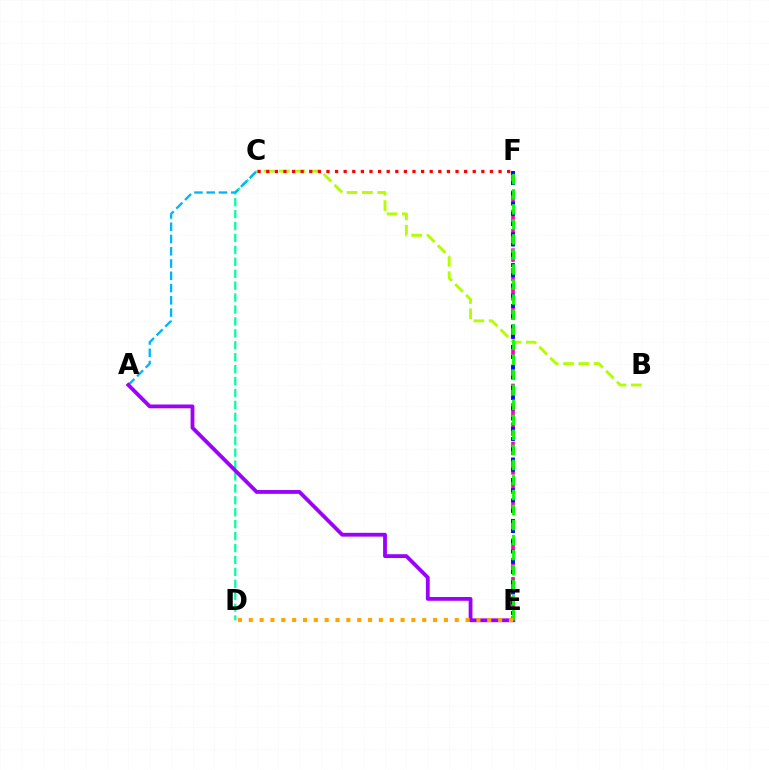{('C', 'D'): [{'color': '#00ff9d', 'line_style': 'dashed', 'thickness': 1.62}], ('B', 'C'): [{'color': '#b3ff00', 'line_style': 'dashed', 'thickness': 2.08}], ('A', 'C'): [{'color': '#00b5ff', 'line_style': 'dashed', 'thickness': 1.67}], ('A', 'E'): [{'color': '#9b00ff', 'line_style': 'solid', 'thickness': 2.74}], ('E', 'F'): [{'color': '#ff00bd', 'line_style': 'dashed', 'thickness': 2.63}, {'color': '#0010ff', 'line_style': 'dotted', 'thickness': 2.78}, {'color': '#08ff00', 'line_style': 'dashed', 'thickness': 2.04}], ('C', 'F'): [{'color': '#ff0000', 'line_style': 'dotted', 'thickness': 2.34}], ('D', 'E'): [{'color': '#ffa500', 'line_style': 'dotted', 'thickness': 2.95}]}